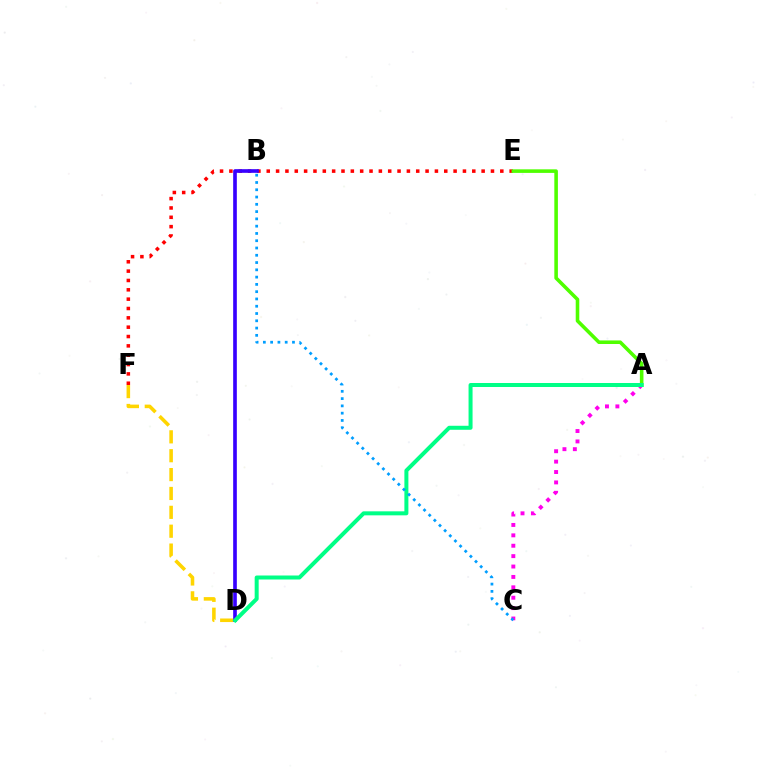{('E', 'F'): [{'color': '#ff0000', 'line_style': 'dotted', 'thickness': 2.54}], ('A', 'C'): [{'color': '#ff00ed', 'line_style': 'dotted', 'thickness': 2.82}], ('A', 'E'): [{'color': '#4fff00', 'line_style': 'solid', 'thickness': 2.57}], ('D', 'F'): [{'color': '#ffd500', 'line_style': 'dashed', 'thickness': 2.56}], ('B', 'D'): [{'color': '#3700ff', 'line_style': 'solid', 'thickness': 2.63}], ('A', 'D'): [{'color': '#00ff86', 'line_style': 'solid', 'thickness': 2.88}], ('B', 'C'): [{'color': '#009eff', 'line_style': 'dotted', 'thickness': 1.98}]}